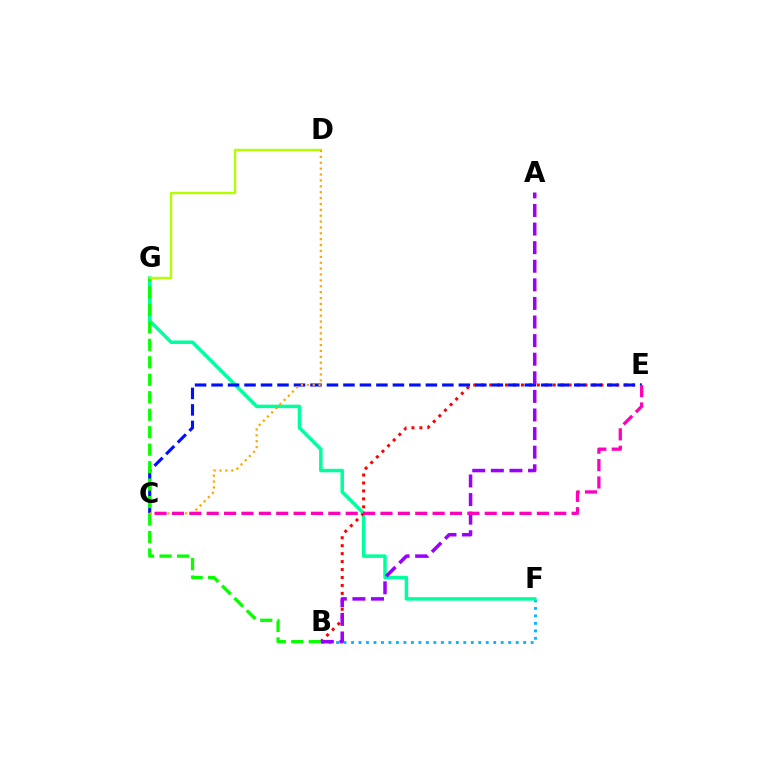{('B', 'F'): [{'color': '#00b5ff', 'line_style': 'dotted', 'thickness': 2.03}], ('F', 'G'): [{'color': '#00ff9d', 'line_style': 'solid', 'thickness': 2.51}], ('B', 'E'): [{'color': '#ff0000', 'line_style': 'dotted', 'thickness': 2.16}], ('C', 'E'): [{'color': '#0010ff', 'line_style': 'dashed', 'thickness': 2.24}, {'color': '#ff00bd', 'line_style': 'dashed', 'thickness': 2.36}], ('B', 'G'): [{'color': '#08ff00', 'line_style': 'dashed', 'thickness': 2.37}], ('D', 'G'): [{'color': '#b3ff00', 'line_style': 'solid', 'thickness': 1.73}], ('C', 'D'): [{'color': '#ffa500', 'line_style': 'dotted', 'thickness': 1.6}], ('A', 'B'): [{'color': '#9b00ff', 'line_style': 'dashed', 'thickness': 2.53}]}